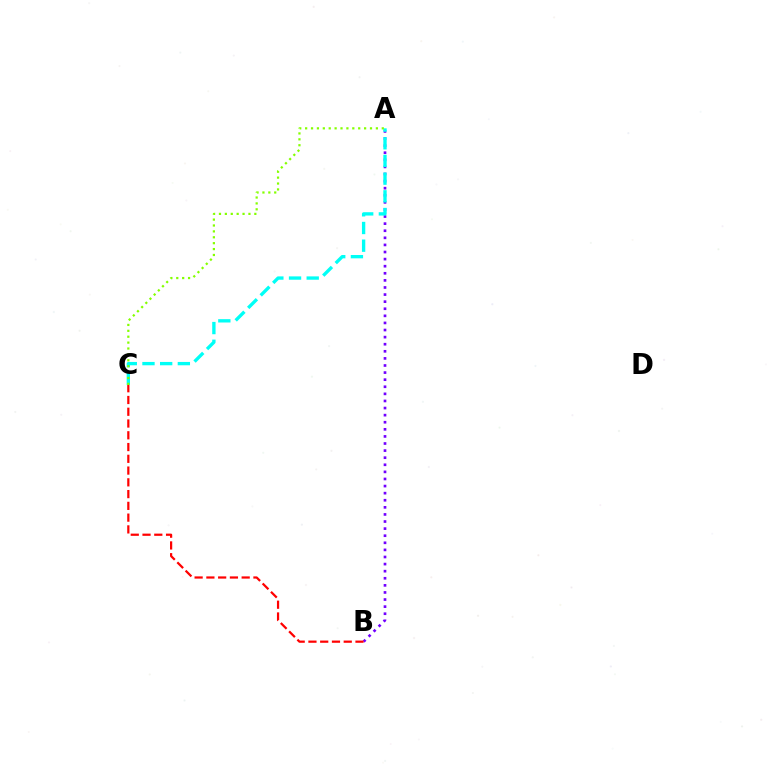{('A', 'B'): [{'color': '#7200ff', 'line_style': 'dotted', 'thickness': 1.93}], ('A', 'C'): [{'color': '#00fff6', 'line_style': 'dashed', 'thickness': 2.4}, {'color': '#84ff00', 'line_style': 'dotted', 'thickness': 1.6}], ('B', 'C'): [{'color': '#ff0000', 'line_style': 'dashed', 'thickness': 1.6}]}